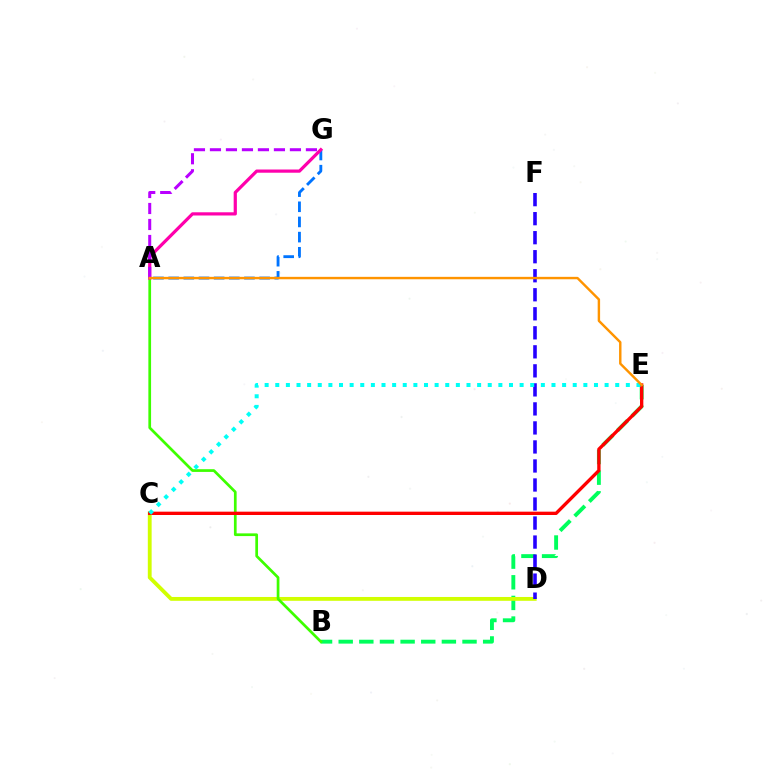{('B', 'E'): [{'color': '#00ff5c', 'line_style': 'dashed', 'thickness': 2.8}], ('C', 'D'): [{'color': '#d1ff00', 'line_style': 'solid', 'thickness': 2.76}], ('D', 'F'): [{'color': '#2500ff', 'line_style': 'dashed', 'thickness': 2.58}], ('A', 'B'): [{'color': '#3dff00', 'line_style': 'solid', 'thickness': 1.95}], ('A', 'G'): [{'color': '#0074ff', 'line_style': 'dashed', 'thickness': 2.06}, {'color': '#ff00ac', 'line_style': 'solid', 'thickness': 2.31}, {'color': '#b900ff', 'line_style': 'dashed', 'thickness': 2.17}], ('C', 'E'): [{'color': '#ff0000', 'line_style': 'solid', 'thickness': 2.4}, {'color': '#00fff6', 'line_style': 'dotted', 'thickness': 2.89}], ('A', 'E'): [{'color': '#ff9400', 'line_style': 'solid', 'thickness': 1.75}]}